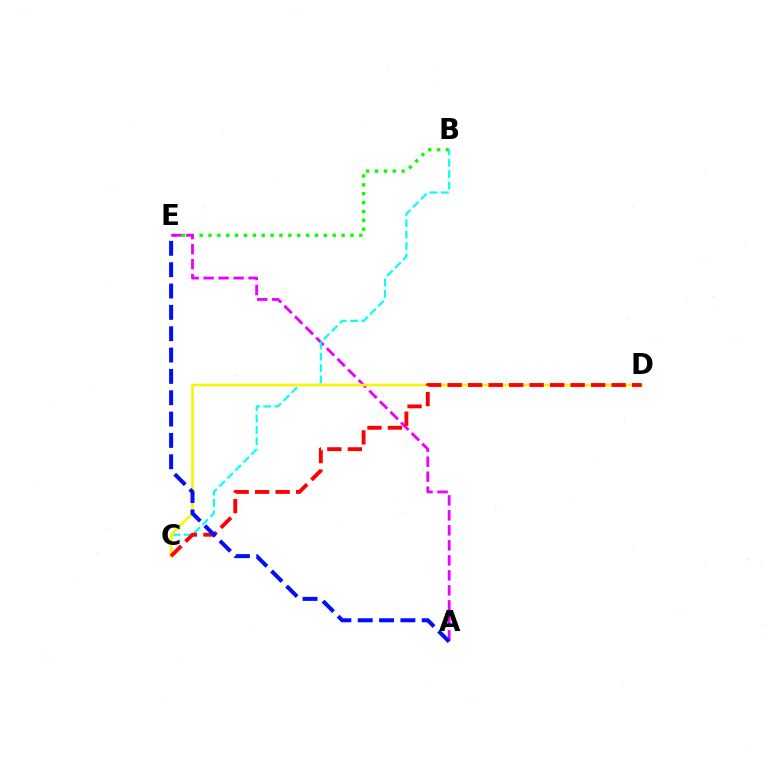{('B', 'E'): [{'color': '#08ff00', 'line_style': 'dotted', 'thickness': 2.41}], ('A', 'E'): [{'color': '#ee00ff', 'line_style': 'dashed', 'thickness': 2.04}, {'color': '#0010ff', 'line_style': 'dashed', 'thickness': 2.9}], ('B', 'C'): [{'color': '#00fff6', 'line_style': 'dashed', 'thickness': 1.54}], ('C', 'D'): [{'color': '#fcf500', 'line_style': 'solid', 'thickness': 1.9}, {'color': '#ff0000', 'line_style': 'dashed', 'thickness': 2.78}]}